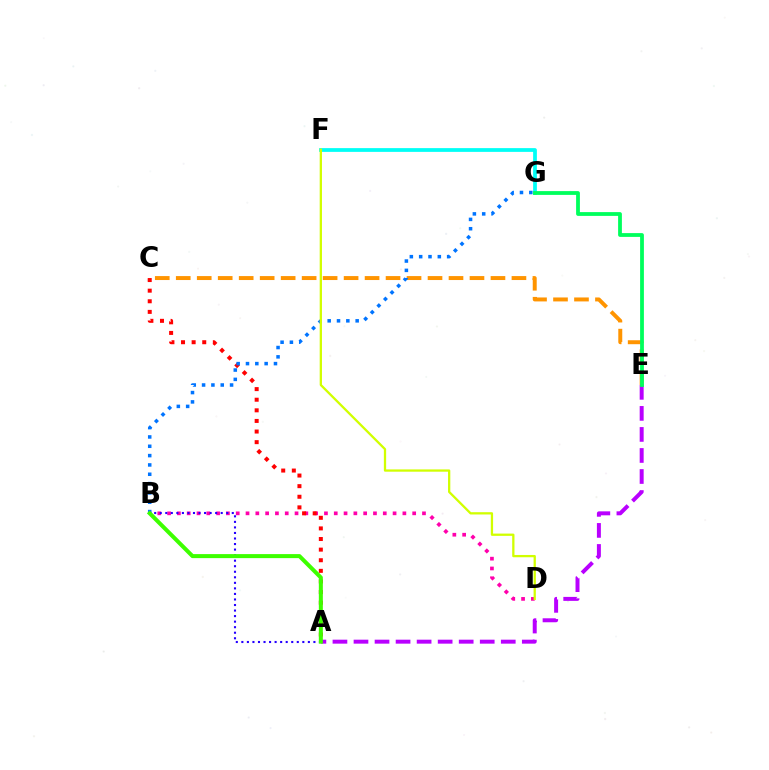{('B', 'D'): [{'color': '#ff00ac', 'line_style': 'dotted', 'thickness': 2.66}], ('A', 'B'): [{'color': '#2500ff', 'line_style': 'dotted', 'thickness': 1.51}, {'color': '#3dff00', 'line_style': 'solid', 'thickness': 2.9}], ('F', 'G'): [{'color': '#00fff6', 'line_style': 'solid', 'thickness': 2.7}], ('C', 'E'): [{'color': '#ff9400', 'line_style': 'dashed', 'thickness': 2.85}], ('A', 'C'): [{'color': '#ff0000', 'line_style': 'dotted', 'thickness': 2.88}], ('A', 'E'): [{'color': '#b900ff', 'line_style': 'dashed', 'thickness': 2.86}], ('E', 'G'): [{'color': '#00ff5c', 'line_style': 'solid', 'thickness': 2.73}], ('B', 'G'): [{'color': '#0074ff', 'line_style': 'dotted', 'thickness': 2.53}], ('D', 'F'): [{'color': '#d1ff00', 'line_style': 'solid', 'thickness': 1.64}]}